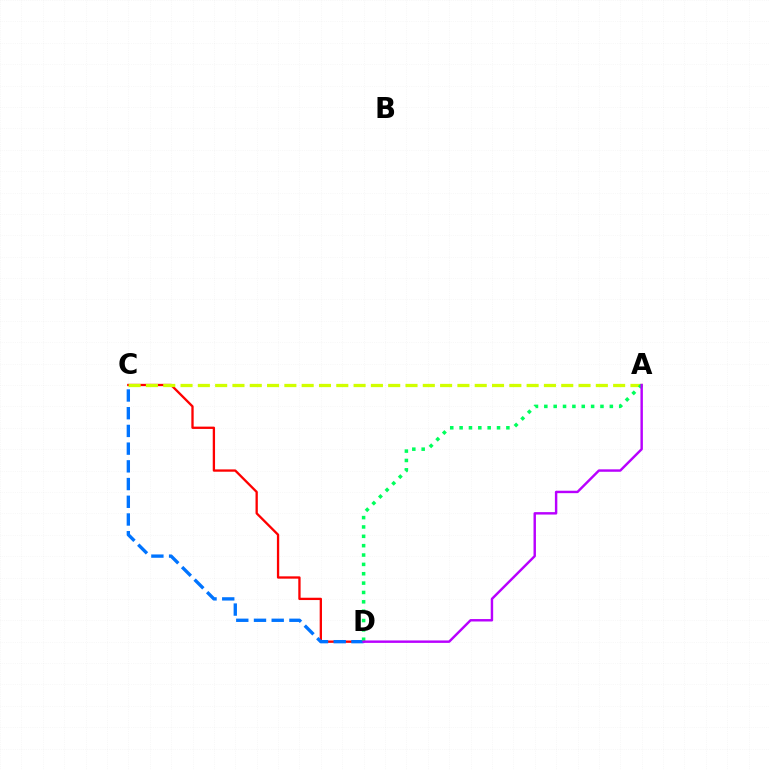{('C', 'D'): [{'color': '#ff0000', 'line_style': 'solid', 'thickness': 1.67}, {'color': '#0074ff', 'line_style': 'dashed', 'thickness': 2.41}], ('A', 'C'): [{'color': '#d1ff00', 'line_style': 'dashed', 'thickness': 2.35}], ('A', 'D'): [{'color': '#00ff5c', 'line_style': 'dotted', 'thickness': 2.54}, {'color': '#b900ff', 'line_style': 'solid', 'thickness': 1.75}]}